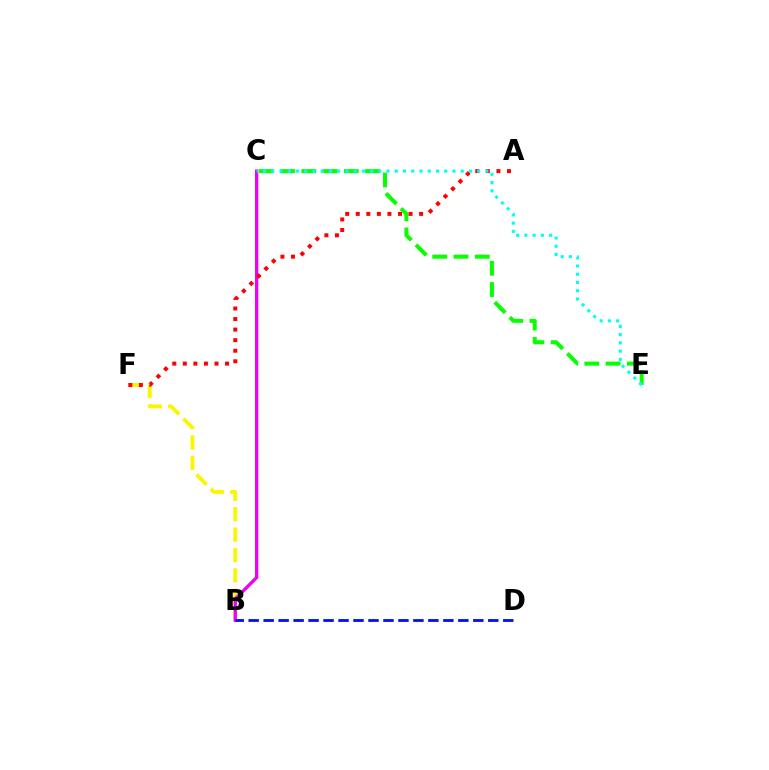{('C', 'E'): [{'color': '#08ff00', 'line_style': 'dashed', 'thickness': 2.89}, {'color': '#00fff6', 'line_style': 'dotted', 'thickness': 2.24}], ('B', 'F'): [{'color': '#fcf500', 'line_style': 'dashed', 'thickness': 2.77}], ('B', 'C'): [{'color': '#ee00ff', 'line_style': 'solid', 'thickness': 2.38}], ('B', 'D'): [{'color': '#0010ff', 'line_style': 'dashed', 'thickness': 2.03}], ('A', 'F'): [{'color': '#ff0000', 'line_style': 'dotted', 'thickness': 2.87}]}